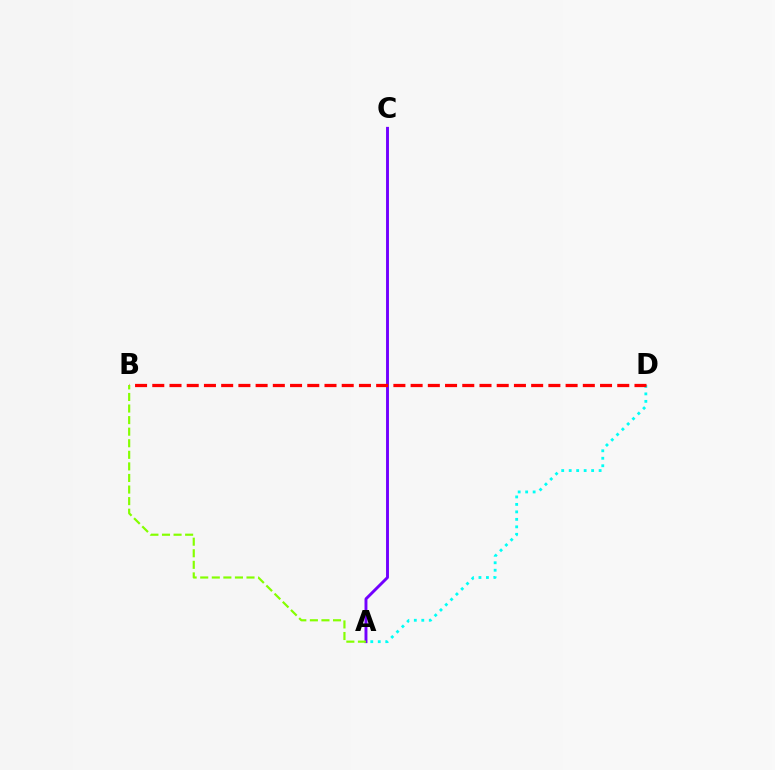{('A', 'C'): [{'color': '#7200ff', 'line_style': 'solid', 'thickness': 2.1}], ('A', 'D'): [{'color': '#00fff6', 'line_style': 'dotted', 'thickness': 2.03}], ('B', 'D'): [{'color': '#ff0000', 'line_style': 'dashed', 'thickness': 2.34}], ('A', 'B'): [{'color': '#84ff00', 'line_style': 'dashed', 'thickness': 1.57}]}